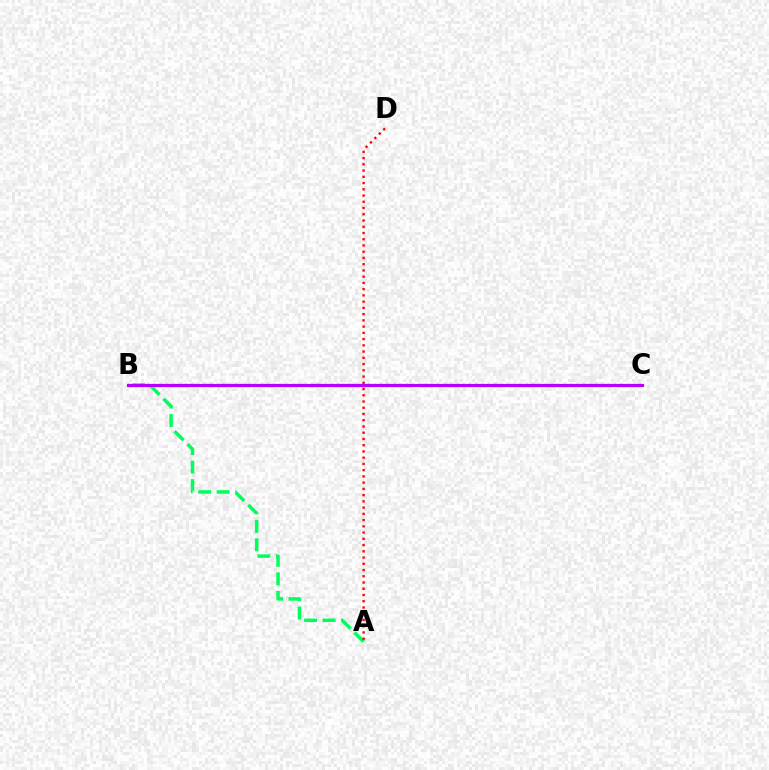{('A', 'B'): [{'color': '#00ff5c', 'line_style': 'dashed', 'thickness': 2.51}], ('B', 'C'): [{'color': '#0074ff', 'line_style': 'dotted', 'thickness': 1.71}, {'color': '#d1ff00', 'line_style': 'dashed', 'thickness': 2.46}, {'color': '#b900ff', 'line_style': 'solid', 'thickness': 2.23}], ('A', 'D'): [{'color': '#ff0000', 'line_style': 'dotted', 'thickness': 1.7}]}